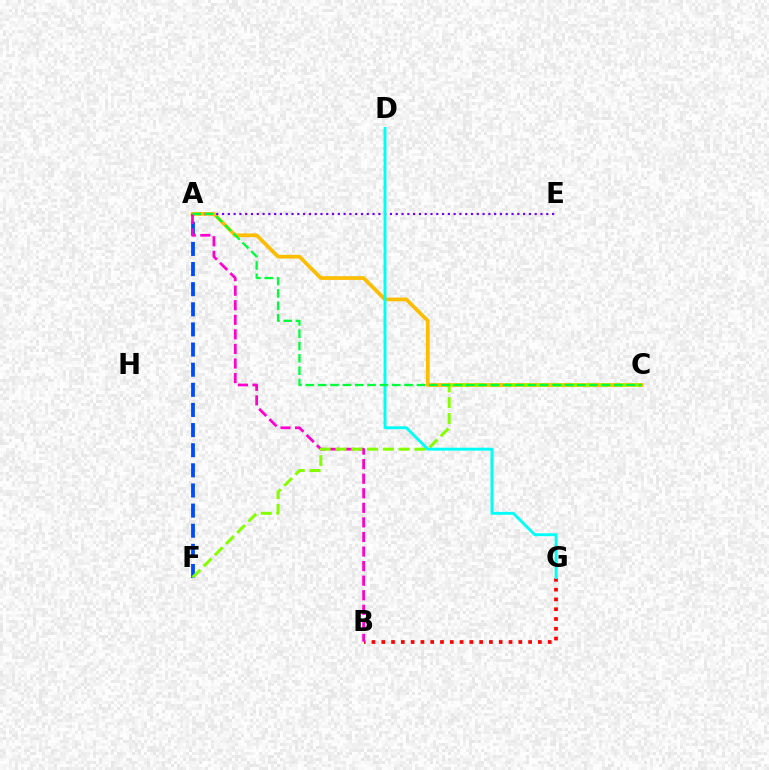{('B', 'G'): [{'color': '#ff0000', 'line_style': 'dotted', 'thickness': 2.66}], ('A', 'F'): [{'color': '#004bff', 'line_style': 'dashed', 'thickness': 2.73}], ('A', 'C'): [{'color': '#ffbd00', 'line_style': 'solid', 'thickness': 2.68}, {'color': '#00ff39', 'line_style': 'dashed', 'thickness': 1.68}], ('A', 'B'): [{'color': '#ff00cf', 'line_style': 'dashed', 'thickness': 1.98}], ('C', 'F'): [{'color': '#84ff00', 'line_style': 'dashed', 'thickness': 2.15}], ('A', 'E'): [{'color': '#7200ff', 'line_style': 'dotted', 'thickness': 1.57}], ('D', 'G'): [{'color': '#00fff6', 'line_style': 'solid', 'thickness': 2.09}]}